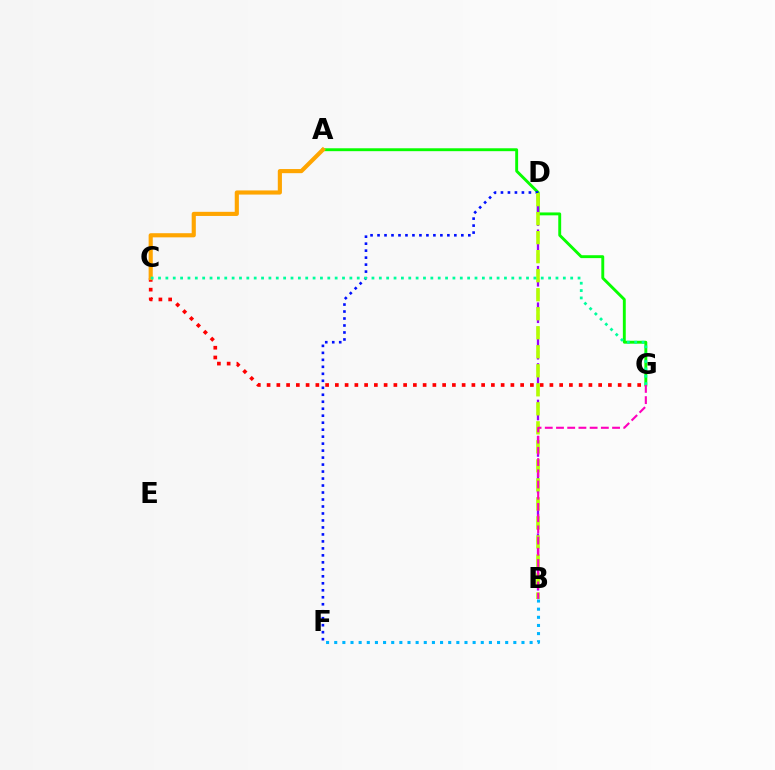{('C', 'G'): [{'color': '#ff0000', 'line_style': 'dotted', 'thickness': 2.65}, {'color': '#00ff9d', 'line_style': 'dotted', 'thickness': 2.0}], ('A', 'G'): [{'color': '#08ff00', 'line_style': 'solid', 'thickness': 2.09}], ('B', 'F'): [{'color': '#00b5ff', 'line_style': 'dotted', 'thickness': 2.21}], ('D', 'F'): [{'color': '#0010ff', 'line_style': 'dotted', 'thickness': 1.9}], ('A', 'C'): [{'color': '#ffa500', 'line_style': 'solid', 'thickness': 2.98}], ('B', 'D'): [{'color': '#9b00ff', 'line_style': 'dashed', 'thickness': 1.65}, {'color': '#b3ff00', 'line_style': 'dashed', 'thickness': 2.58}], ('B', 'G'): [{'color': '#ff00bd', 'line_style': 'dashed', 'thickness': 1.52}]}